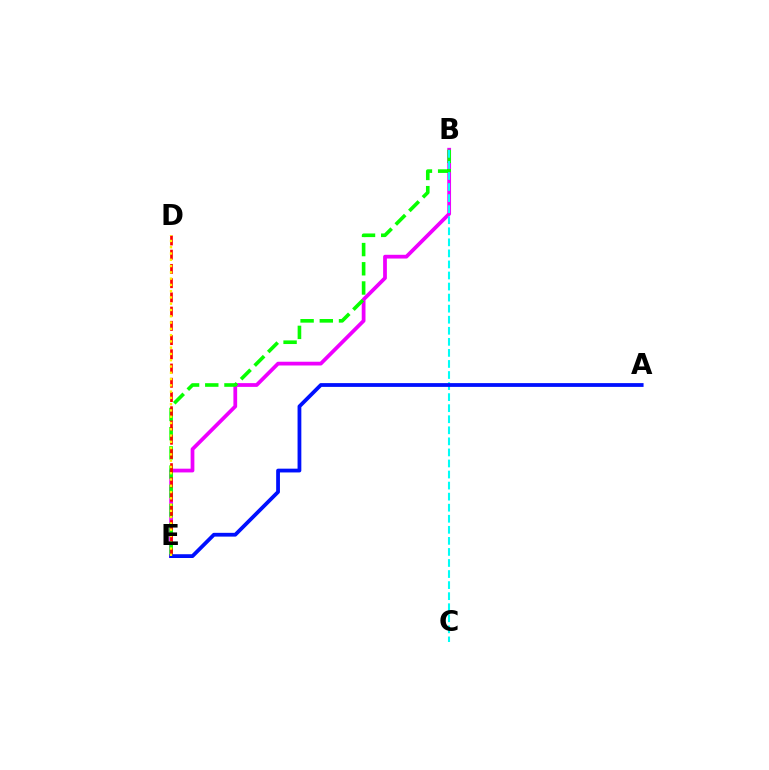{('B', 'E'): [{'color': '#ee00ff', 'line_style': 'solid', 'thickness': 2.7}, {'color': '#08ff00', 'line_style': 'dashed', 'thickness': 2.61}], ('D', 'E'): [{'color': '#ff0000', 'line_style': 'dashed', 'thickness': 1.93}, {'color': '#fcf500', 'line_style': 'dotted', 'thickness': 1.71}], ('B', 'C'): [{'color': '#00fff6', 'line_style': 'dashed', 'thickness': 1.5}], ('A', 'E'): [{'color': '#0010ff', 'line_style': 'solid', 'thickness': 2.72}]}